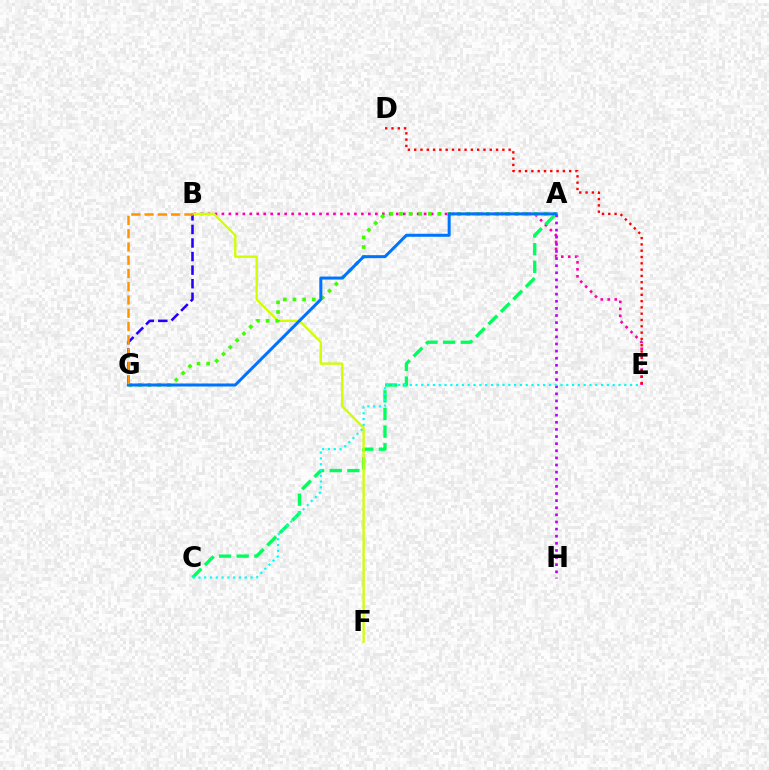{('B', 'E'): [{'color': '#ff00ac', 'line_style': 'dotted', 'thickness': 1.89}], ('B', 'G'): [{'color': '#2500ff', 'line_style': 'dashed', 'thickness': 1.84}, {'color': '#ff9400', 'line_style': 'dashed', 'thickness': 1.8}], ('A', 'C'): [{'color': '#00ff5c', 'line_style': 'dashed', 'thickness': 2.4}], ('B', 'F'): [{'color': '#d1ff00', 'line_style': 'solid', 'thickness': 1.68}], ('A', 'G'): [{'color': '#3dff00', 'line_style': 'dotted', 'thickness': 2.62}, {'color': '#0074ff', 'line_style': 'solid', 'thickness': 2.17}], ('A', 'H'): [{'color': '#b900ff', 'line_style': 'dotted', 'thickness': 1.93}], ('C', 'E'): [{'color': '#00fff6', 'line_style': 'dotted', 'thickness': 1.58}], ('D', 'E'): [{'color': '#ff0000', 'line_style': 'dotted', 'thickness': 1.71}]}